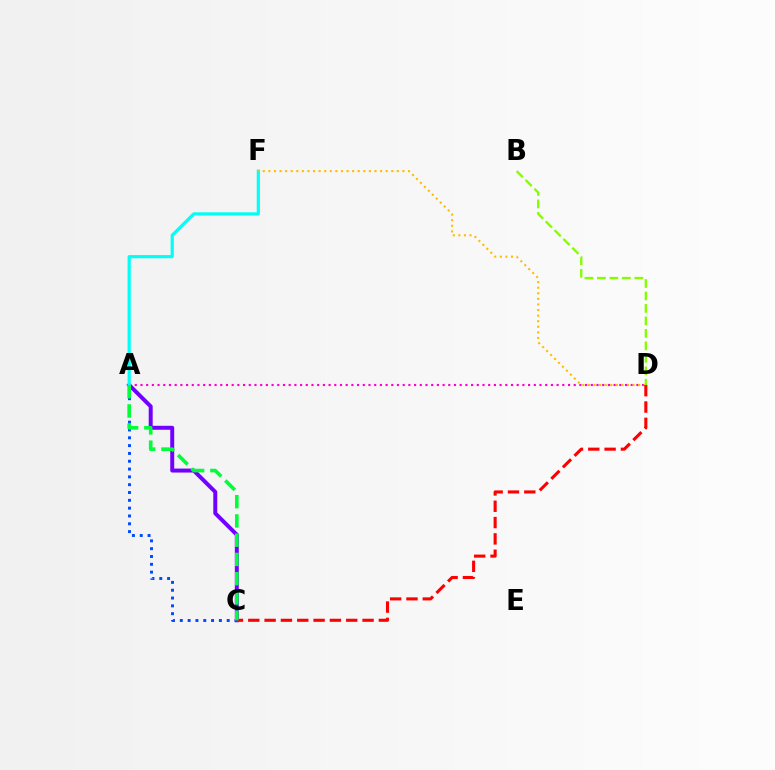{('A', 'C'): [{'color': '#7200ff', 'line_style': 'solid', 'thickness': 2.86}, {'color': '#004bff', 'line_style': 'dotted', 'thickness': 2.12}, {'color': '#00ff39', 'line_style': 'dashed', 'thickness': 2.61}], ('A', 'D'): [{'color': '#ff00cf', 'line_style': 'dotted', 'thickness': 1.55}], ('A', 'F'): [{'color': '#00fff6', 'line_style': 'solid', 'thickness': 2.29}], ('B', 'D'): [{'color': '#84ff00', 'line_style': 'dashed', 'thickness': 1.69}], ('D', 'F'): [{'color': '#ffbd00', 'line_style': 'dotted', 'thickness': 1.52}], ('C', 'D'): [{'color': '#ff0000', 'line_style': 'dashed', 'thickness': 2.22}]}